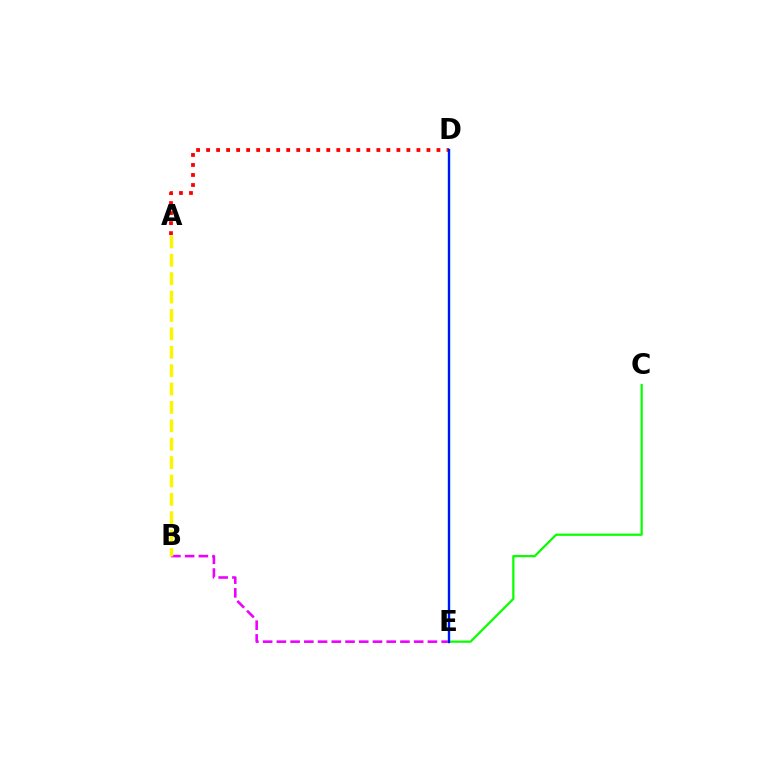{('B', 'E'): [{'color': '#ee00ff', 'line_style': 'dashed', 'thickness': 1.87}], ('A', 'B'): [{'color': '#fcf500', 'line_style': 'dashed', 'thickness': 2.5}], ('C', 'E'): [{'color': '#08ff00', 'line_style': 'solid', 'thickness': 1.6}], ('A', 'D'): [{'color': '#ff0000', 'line_style': 'dotted', 'thickness': 2.72}], ('D', 'E'): [{'color': '#00fff6', 'line_style': 'solid', 'thickness': 1.7}, {'color': '#0010ff', 'line_style': 'solid', 'thickness': 1.64}]}